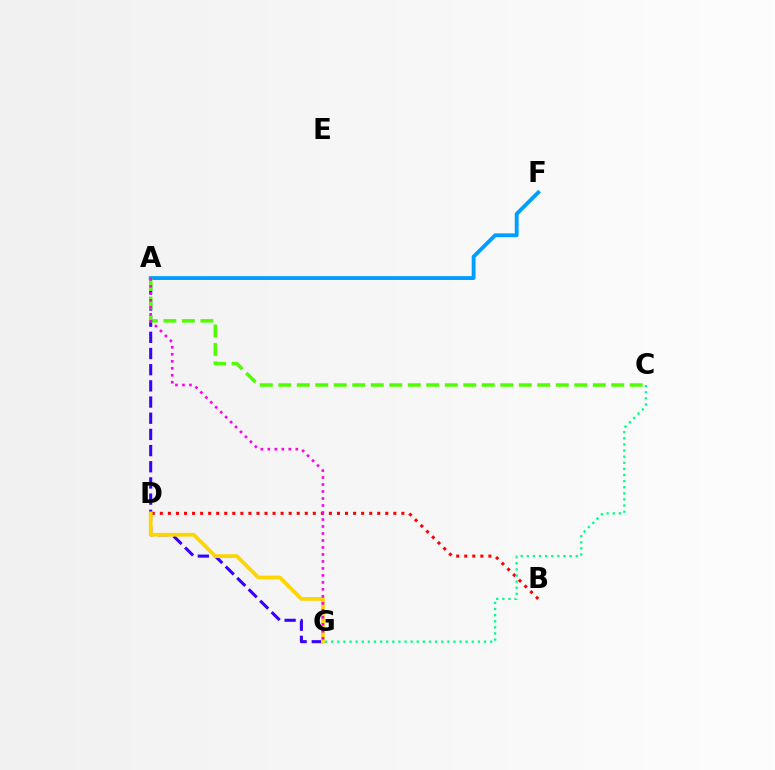{('A', 'F'): [{'color': '#009eff', 'line_style': 'solid', 'thickness': 2.78}], ('A', 'G'): [{'color': '#3700ff', 'line_style': 'dashed', 'thickness': 2.2}, {'color': '#ff00ed', 'line_style': 'dotted', 'thickness': 1.9}], ('B', 'D'): [{'color': '#ff0000', 'line_style': 'dotted', 'thickness': 2.19}], ('D', 'G'): [{'color': '#ffd500', 'line_style': 'solid', 'thickness': 2.72}], ('A', 'C'): [{'color': '#4fff00', 'line_style': 'dashed', 'thickness': 2.51}], ('C', 'G'): [{'color': '#00ff86', 'line_style': 'dotted', 'thickness': 1.66}]}